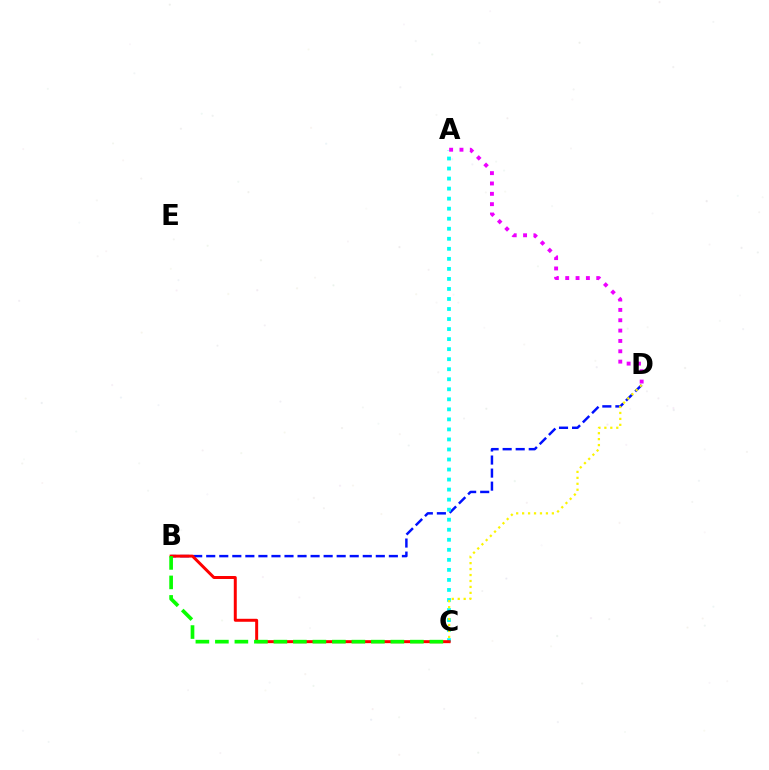{('B', 'D'): [{'color': '#0010ff', 'line_style': 'dashed', 'thickness': 1.77}], ('A', 'C'): [{'color': '#00fff6', 'line_style': 'dotted', 'thickness': 2.73}], ('B', 'C'): [{'color': '#ff0000', 'line_style': 'solid', 'thickness': 2.14}, {'color': '#08ff00', 'line_style': 'dashed', 'thickness': 2.65}], ('A', 'D'): [{'color': '#ee00ff', 'line_style': 'dotted', 'thickness': 2.81}], ('C', 'D'): [{'color': '#fcf500', 'line_style': 'dotted', 'thickness': 1.62}]}